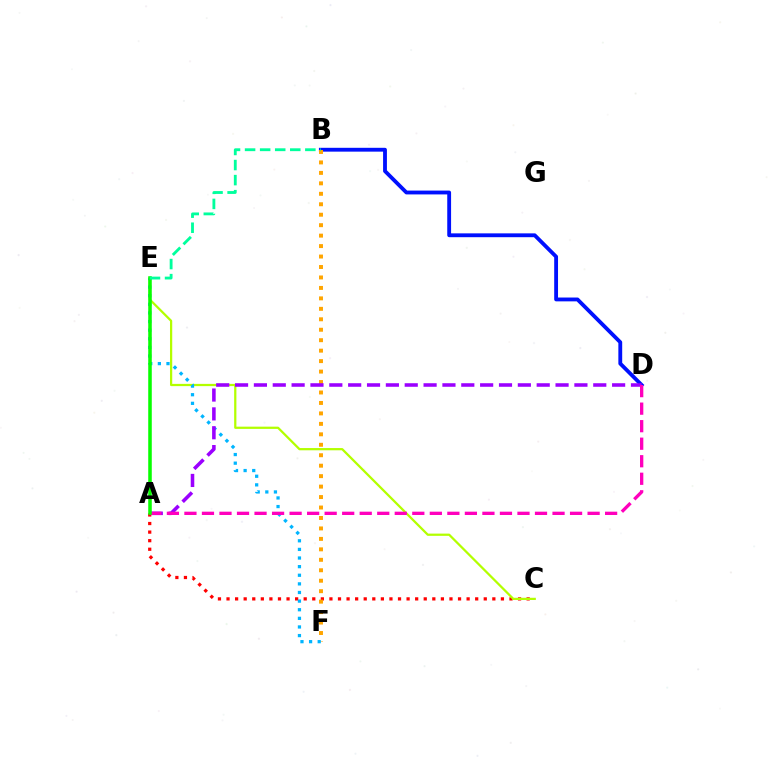{('B', 'D'): [{'color': '#0010ff', 'line_style': 'solid', 'thickness': 2.76}], ('A', 'C'): [{'color': '#ff0000', 'line_style': 'dotted', 'thickness': 2.33}], ('C', 'E'): [{'color': '#b3ff00', 'line_style': 'solid', 'thickness': 1.61}], ('B', 'F'): [{'color': '#ffa500', 'line_style': 'dotted', 'thickness': 2.84}], ('E', 'F'): [{'color': '#00b5ff', 'line_style': 'dotted', 'thickness': 2.34}], ('A', 'D'): [{'color': '#9b00ff', 'line_style': 'dashed', 'thickness': 2.56}, {'color': '#ff00bd', 'line_style': 'dashed', 'thickness': 2.38}], ('A', 'E'): [{'color': '#08ff00', 'line_style': 'solid', 'thickness': 2.55}], ('B', 'E'): [{'color': '#00ff9d', 'line_style': 'dashed', 'thickness': 2.05}]}